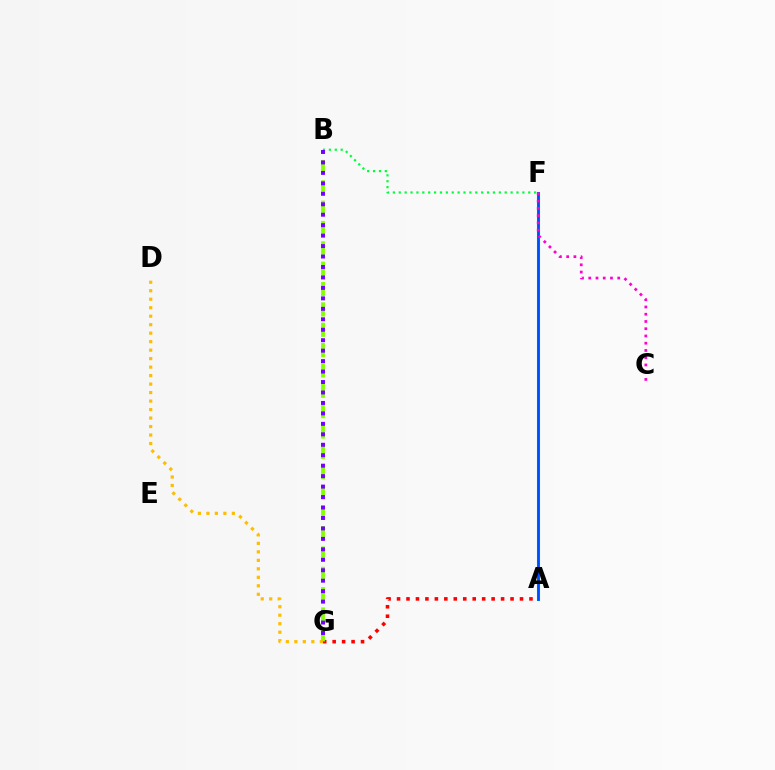{('A', 'F'): [{'color': '#00fff6', 'line_style': 'solid', 'thickness': 2.23}, {'color': '#004bff', 'line_style': 'solid', 'thickness': 1.98}], ('C', 'F'): [{'color': '#ff00cf', 'line_style': 'dotted', 'thickness': 1.97}], ('A', 'G'): [{'color': '#ff0000', 'line_style': 'dotted', 'thickness': 2.57}], ('B', 'G'): [{'color': '#84ff00', 'line_style': 'dashed', 'thickness': 2.76}, {'color': '#7200ff', 'line_style': 'dotted', 'thickness': 2.84}], ('B', 'F'): [{'color': '#00ff39', 'line_style': 'dotted', 'thickness': 1.6}], ('D', 'G'): [{'color': '#ffbd00', 'line_style': 'dotted', 'thickness': 2.31}]}